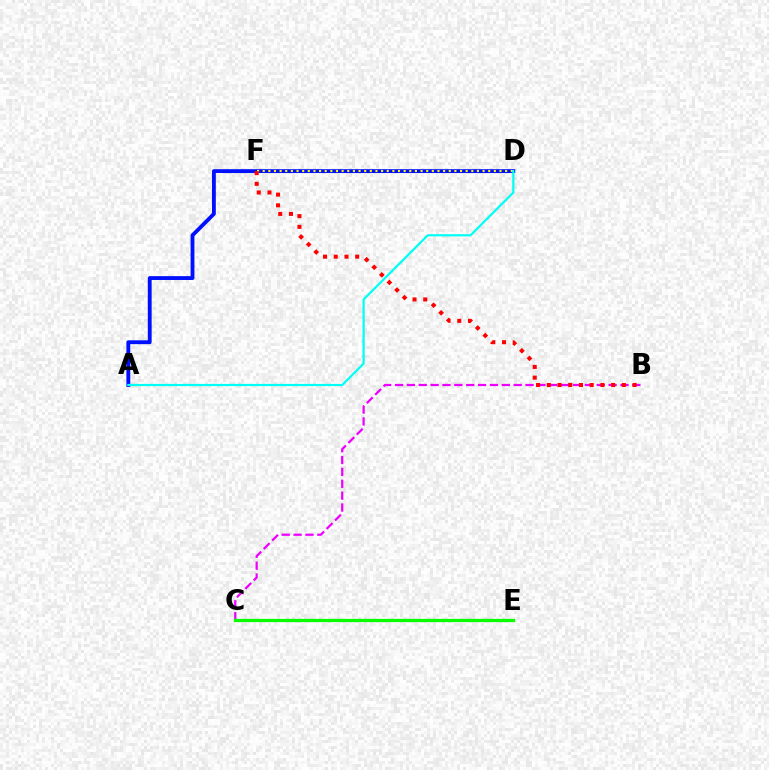{('A', 'D'): [{'color': '#0010ff', 'line_style': 'solid', 'thickness': 2.77}, {'color': '#00fff6', 'line_style': 'solid', 'thickness': 1.6}], ('D', 'F'): [{'color': '#fcf500', 'line_style': 'dotted', 'thickness': 1.53}], ('B', 'C'): [{'color': '#ee00ff', 'line_style': 'dashed', 'thickness': 1.61}], ('C', 'E'): [{'color': '#08ff00', 'line_style': 'solid', 'thickness': 2.33}], ('B', 'F'): [{'color': '#ff0000', 'line_style': 'dotted', 'thickness': 2.91}]}